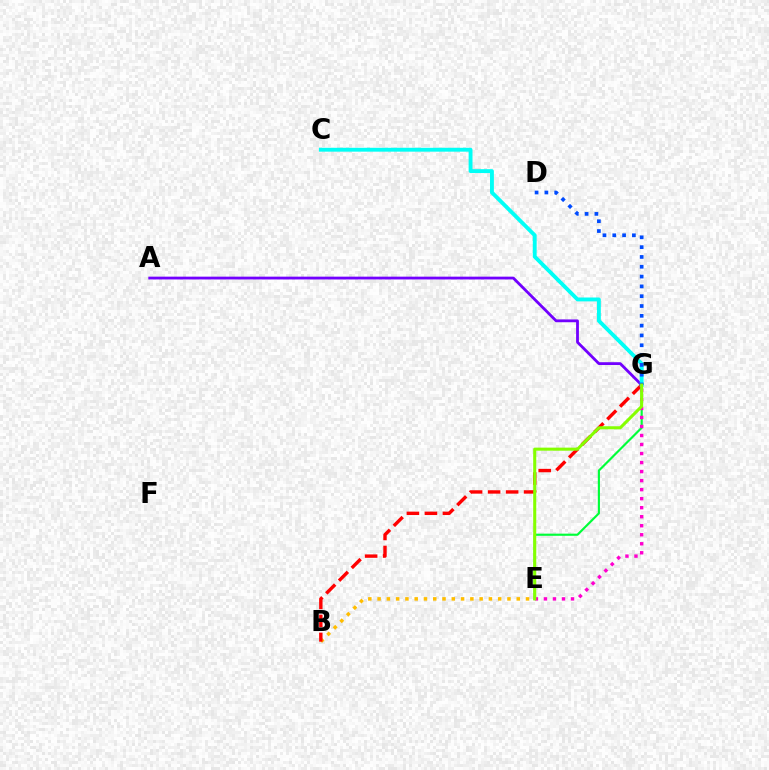{('A', 'G'): [{'color': '#7200ff', 'line_style': 'solid', 'thickness': 2.02}], ('E', 'G'): [{'color': '#00ff39', 'line_style': 'solid', 'thickness': 1.55}, {'color': '#ff00cf', 'line_style': 'dotted', 'thickness': 2.45}, {'color': '#84ff00', 'line_style': 'solid', 'thickness': 2.2}], ('B', 'E'): [{'color': '#ffbd00', 'line_style': 'dotted', 'thickness': 2.52}], ('B', 'G'): [{'color': '#ff0000', 'line_style': 'dashed', 'thickness': 2.45}], ('C', 'G'): [{'color': '#00fff6', 'line_style': 'solid', 'thickness': 2.79}], ('D', 'G'): [{'color': '#004bff', 'line_style': 'dotted', 'thickness': 2.67}]}